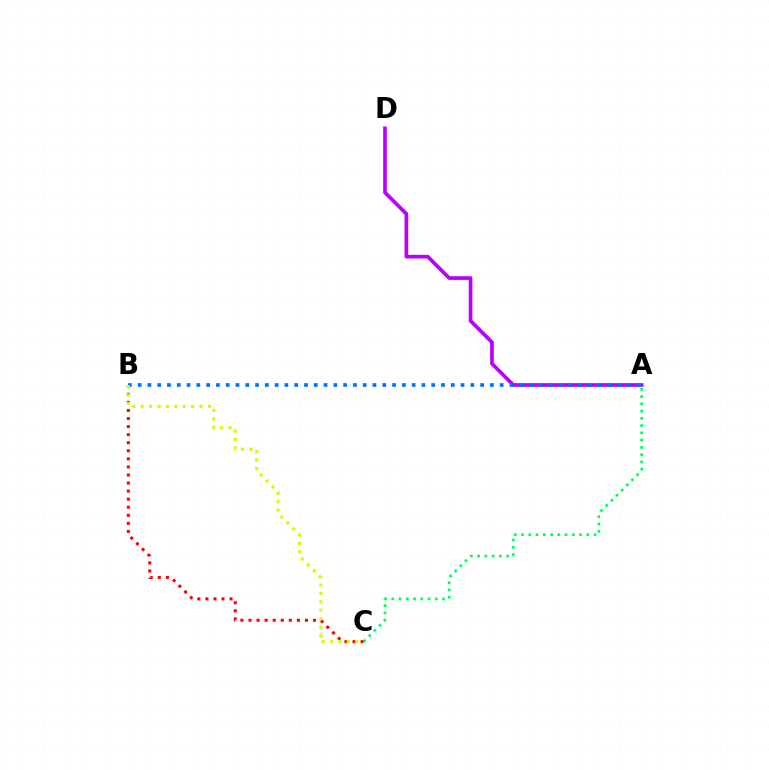{('A', 'C'): [{'color': '#00ff5c', 'line_style': 'dotted', 'thickness': 1.97}], ('A', 'D'): [{'color': '#b900ff', 'line_style': 'solid', 'thickness': 2.64}], ('A', 'B'): [{'color': '#0074ff', 'line_style': 'dotted', 'thickness': 2.66}], ('B', 'C'): [{'color': '#ff0000', 'line_style': 'dotted', 'thickness': 2.19}, {'color': '#d1ff00', 'line_style': 'dotted', 'thickness': 2.29}]}